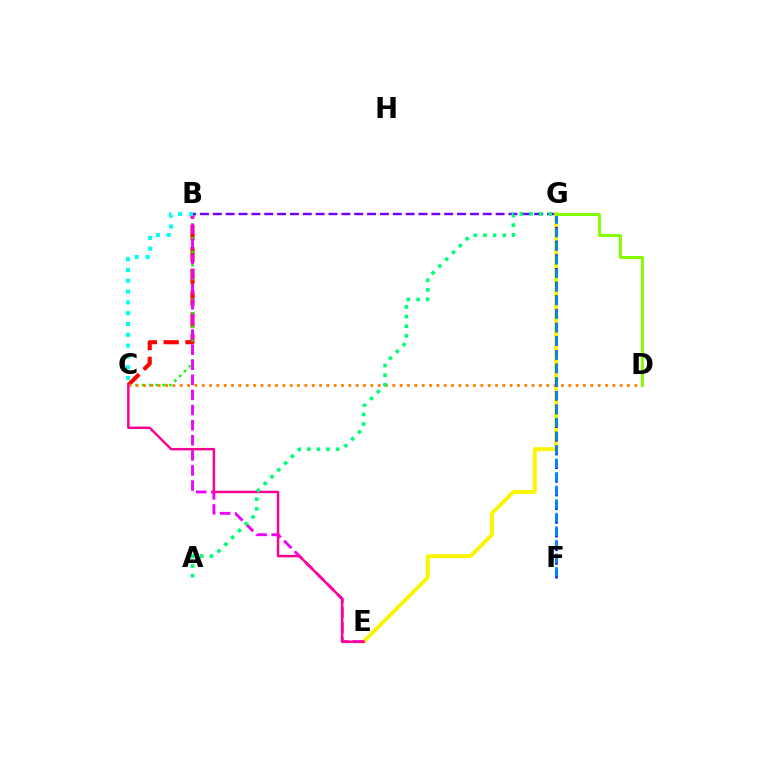{('B', 'C'): [{'color': '#ff0000', 'line_style': 'dashed', 'thickness': 2.96}, {'color': '#08ff00', 'line_style': 'dotted', 'thickness': 1.85}, {'color': '#00fff6', 'line_style': 'dotted', 'thickness': 2.94}], ('B', 'G'): [{'color': '#7200ff', 'line_style': 'dashed', 'thickness': 1.75}], ('E', 'G'): [{'color': '#fcf500', 'line_style': 'solid', 'thickness': 2.83}], ('B', 'E'): [{'color': '#ee00ff', 'line_style': 'dashed', 'thickness': 2.05}], ('C', 'D'): [{'color': '#ff7c00', 'line_style': 'dotted', 'thickness': 1.99}], ('F', 'G'): [{'color': '#0010ff', 'line_style': 'dashed', 'thickness': 1.86}, {'color': '#008cff', 'line_style': 'dashed', 'thickness': 1.84}], ('C', 'E'): [{'color': '#ff0094', 'line_style': 'solid', 'thickness': 1.77}], ('D', 'G'): [{'color': '#84ff00', 'line_style': 'solid', 'thickness': 2.12}], ('A', 'G'): [{'color': '#00ff74', 'line_style': 'dotted', 'thickness': 2.62}]}